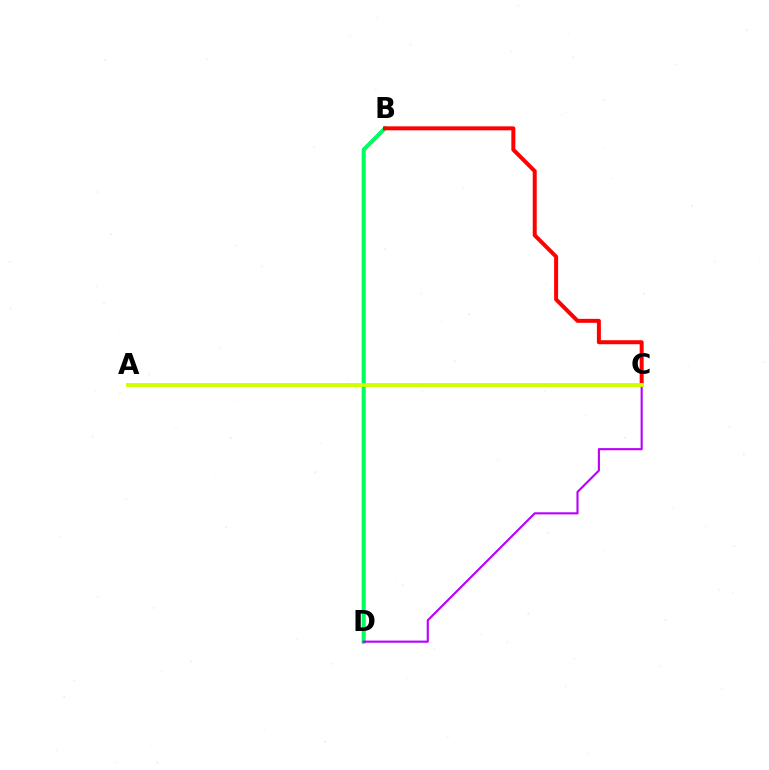{('B', 'D'): [{'color': '#0074ff', 'line_style': 'solid', 'thickness': 2.3}, {'color': '#00ff5c', 'line_style': 'solid', 'thickness': 2.82}], ('B', 'C'): [{'color': '#ff0000', 'line_style': 'solid', 'thickness': 2.87}], ('C', 'D'): [{'color': '#b900ff', 'line_style': 'solid', 'thickness': 1.53}], ('A', 'C'): [{'color': '#d1ff00', 'line_style': 'solid', 'thickness': 2.83}]}